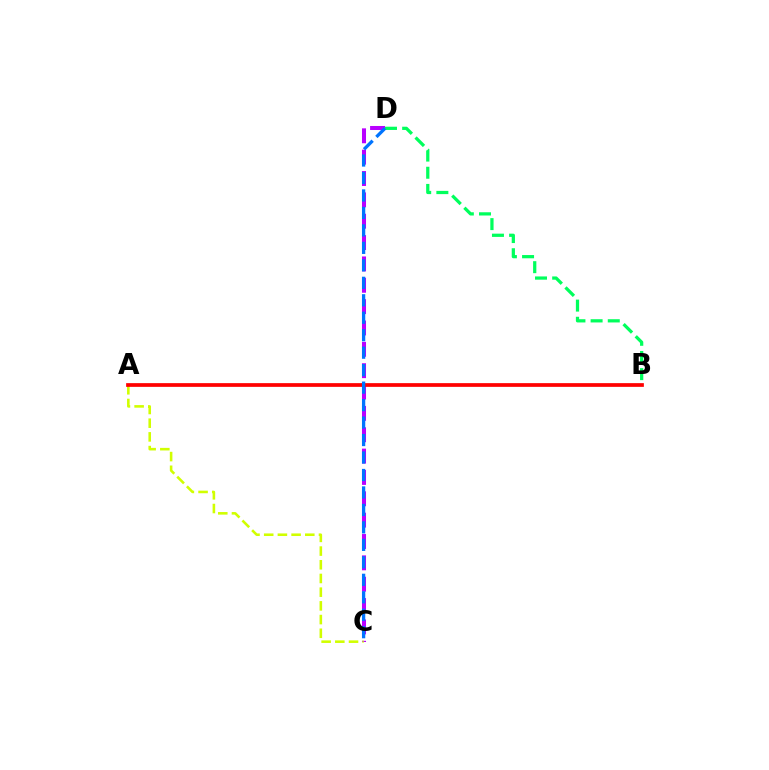{('C', 'D'): [{'color': '#b900ff', 'line_style': 'dashed', 'thickness': 2.9}, {'color': '#0074ff', 'line_style': 'dashed', 'thickness': 2.37}], ('A', 'C'): [{'color': '#d1ff00', 'line_style': 'dashed', 'thickness': 1.86}], ('B', 'D'): [{'color': '#00ff5c', 'line_style': 'dashed', 'thickness': 2.33}], ('A', 'B'): [{'color': '#ff0000', 'line_style': 'solid', 'thickness': 2.68}]}